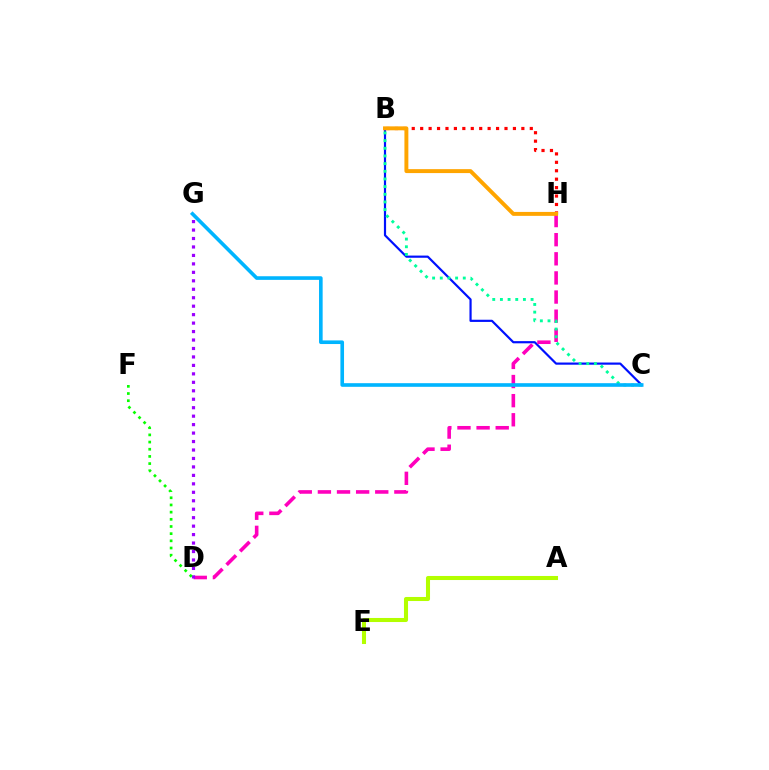{('B', 'C'): [{'color': '#0010ff', 'line_style': 'solid', 'thickness': 1.57}, {'color': '#00ff9d', 'line_style': 'dotted', 'thickness': 2.08}], ('D', 'H'): [{'color': '#ff00bd', 'line_style': 'dashed', 'thickness': 2.6}], ('B', 'H'): [{'color': '#ff0000', 'line_style': 'dotted', 'thickness': 2.29}, {'color': '#ffa500', 'line_style': 'solid', 'thickness': 2.83}], ('D', 'G'): [{'color': '#9b00ff', 'line_style': 'dotted', 'thickness': 2.3}], ('D', 'F'): [{'color': '#08ff00', 'line_style': 'dotted', 'thickness': 1.95}], ('A', 'E'): [{'color': '#b3ff00', 'line_style': 'solid', 'thickness': 2.92}], ('C', 'G'): [{'color': '#00b5ff', 'line_style': 'solid', 'thickness': 2.61}]}